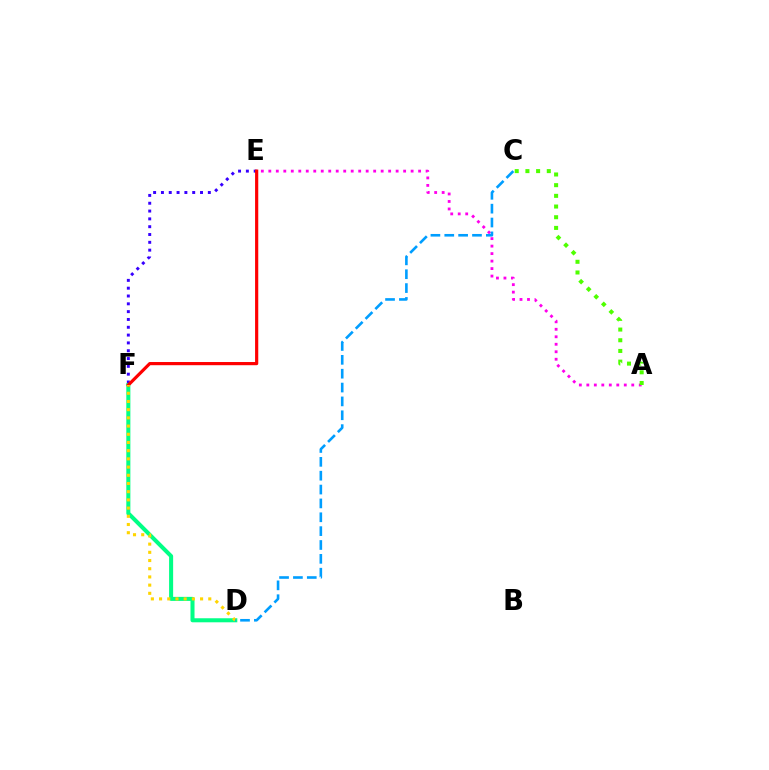{('A', 'E'): [{'color': '#ff00ed', 'line_style': 'dotted', 'thickness': 2.03}], ('E', 'F'): [{'color': '#3700ff', 'line_style': 'dotted', 'thickness': 2.12}, {'color': '#ff0000', 'line_style': 'solid', 'thickness': 2.29}], ('D', 'F'): [{'color': '#00ff86', 'line_style': 'solid', 'thickness': 2.91}, {'color': '#ffd500', 'line_style': 'dotted', 'thickness': 2.23}], ('A', 'C'): [{'color': '#4fff00', 'line_style': 'dotted', 'thickness': 2.9}], ('C', 'D'): [{'color': '#009eff', 'line_style': 'dashed', 'thickness': 1.88}]}